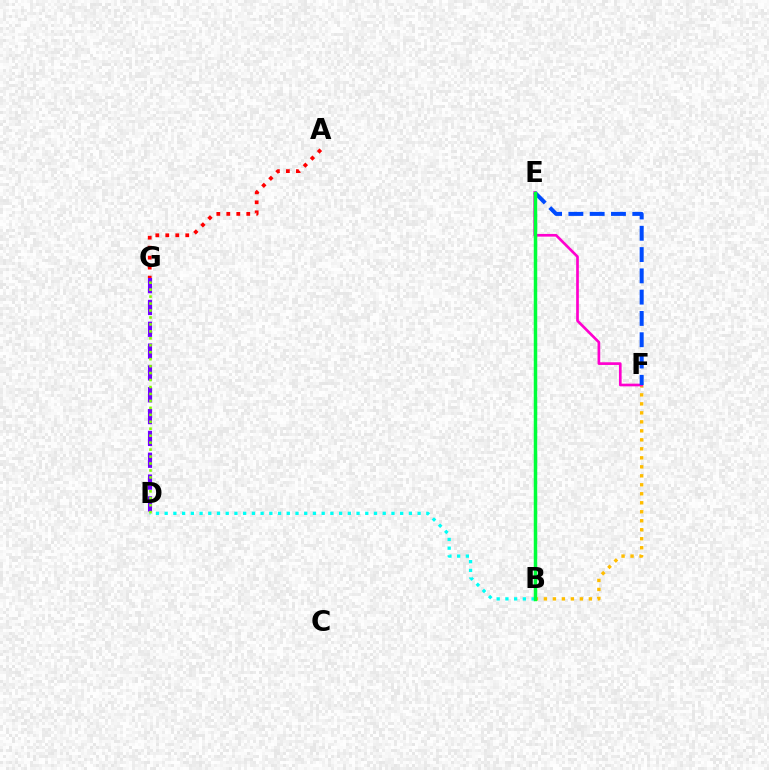{('B', 'F'): [{'color': '#ffbd00', 'line_style': 'dotted', 'thickness': 2.44}], ('B', 'D'): [{'color': '#00fff6', 'line_style': 'dotted', 'thickness': 2.37}], ('D', 'G'): [{'color': '#7200ff', 'line_style': 'dashed', 'thickness': 2.97}, {'color': '#84ff00', 'line_style': 'dotted', 'thickness': 1.89}], ('E', 'F'): [{'color': '#ff00cf', 'line_style': 'solid', 'thickness': 1.93}, {'color': '#004bff', 'line_style': 'dashed', 'thickness': 2.89}], ('B', 'E'): [{'color': '#00ff39', 'line_style': 'solid', 'thickness': 2.51}], ('A', 'G'): [{'color': '#ff0000', 'line_style': 'dotted', 'thickness': 2.71}]}